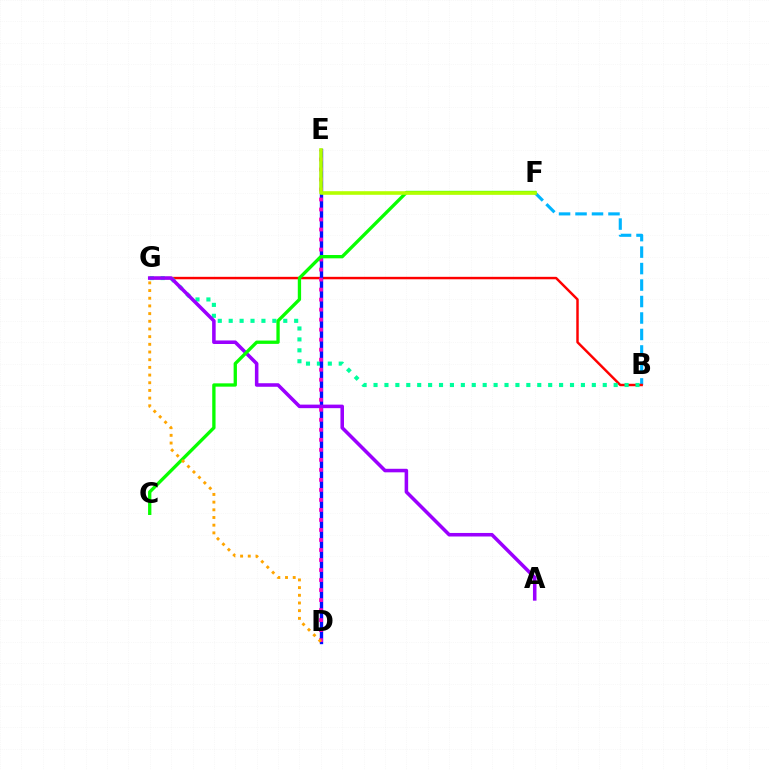{('B', 'F'): [{'color': '#00b5ff', 'line_style': 'dashed', 'thickness': 2.24}], ('B', 'G'): [{'color': '#ff0000', 'line_style': 'solid', 'thickness': 1.77}, {'color': '#00ff9d', 'line_style': 'dotted', 'thickness': 2.97}], ('D', 'E'): [{'color': '#0010ff', 'line_style': 'solid', 'thickness': 2.42}, {'color': '#ff00bd', 'line_style': 'dotted', 'thickness': 2.72}], ('A', 'G'): [{'color': '#9b00ff', 'line_style': 'solid', 'thickness': 2.55}], ('C', 'F'): [{'color': '#08ff00', 'line_style': 'solid', 'thickness': 2.39}], ('D', 'G'): [{'color': '#ffa500', 'line_style': 'dotted', 'thickness': 2.09}], ('E', 'F'): [{'color': '#b3ff00', 'line_style': 'solid', 'thickness': 2.59}]}